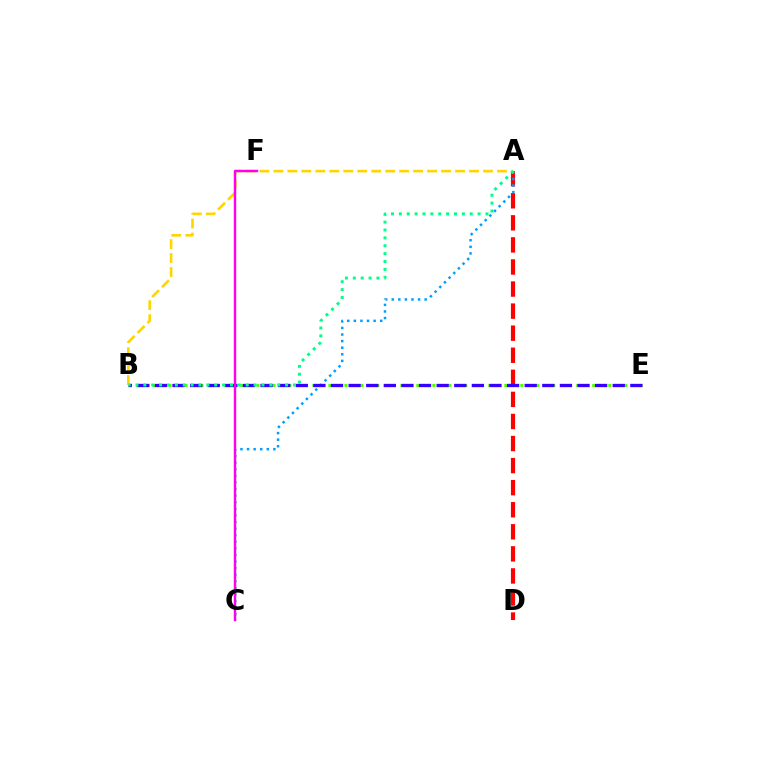{('A', 'D'): [{'color': '#ff0000', 'line_style': 'dashed', 'thickness': 3.0}], ('B', 'E'): [{'color': '#4fff00', 'line_style': 'dotted', 'thickness': 2.17}, {'color': '#3700ff', 'line_style': 'dashed', 'thickness': 2.39}], ('A', 'C'): [{'color': '#009eff', 'line_style': 'dotted', 'thickness': 1.79}], ('A', 'B'): [{'color': '#ffd500', 'line_style': 'dashed', 'thickness': 1.9}, {'color': '#00ff86', 'line_style': 'dotted', 'thickness': 2.14}], ('C', 'F'): [{'color': '#ff00ed', 'line_style': 'solid', 'thickness': 1.75}]}